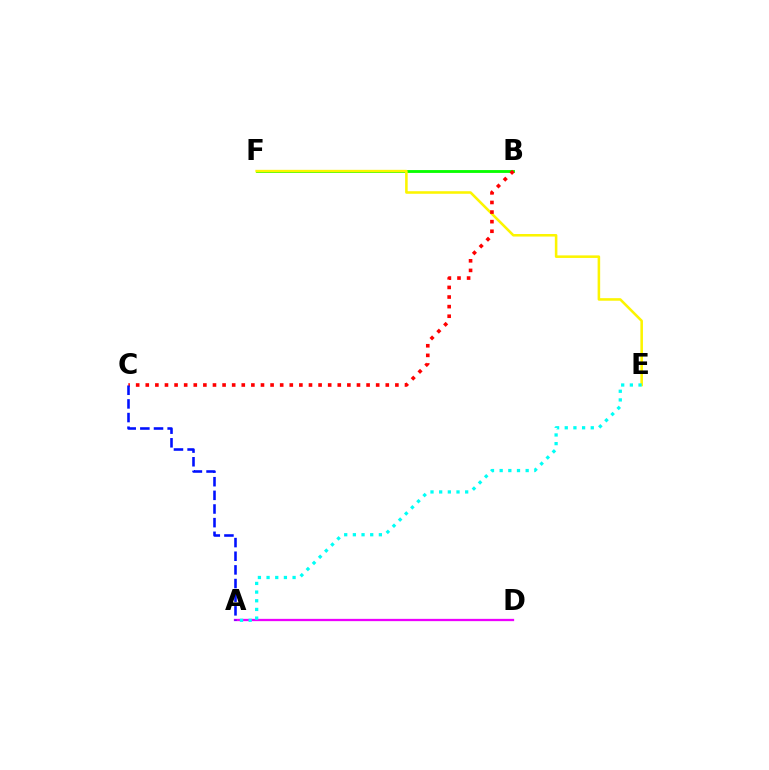{('A', 'D'): [{'color': '#ee00ff', 'line_style': 'solid', 'thickness': 1.65}], ('B', 'F'): [{'color': '#08ff00', 'line_style': 'solid', 'thickness': 2.05}], ('E', 'F'): [{'color': '#fcf500', 'line_style': 'solid', 'thickness': 1.84}], ('A', 'E'): [{'color': '#00fff6', 'line_style': 'dotted', 'thickness': 2.36}], ('B', 'C'): [{'color': '#ff0000', 'line_style': 'dotted', 'thickness': 2.61}], ('A', 'C'): [{'color': '#0010ff', 'line_style': 'dashed', 'thickness': 1.85}]}